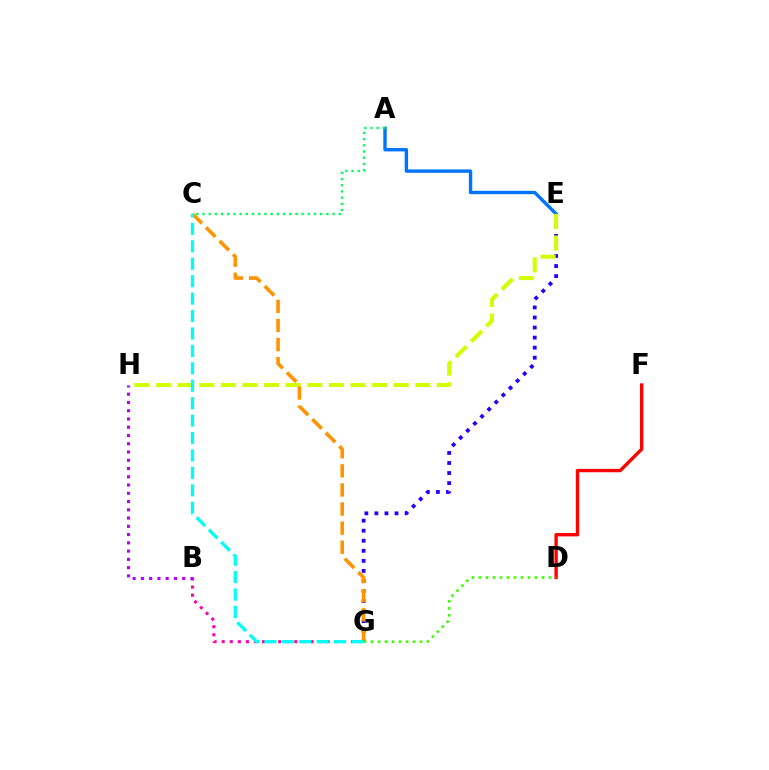{('E', 'G'): [{'color': '#2500ff', 'line_style': 'dotted', 'thickness': 2.73}], ('A', 'E'): [{'color': '#0074ff', 'line_style': 'solid', 'thickness': 2.44}], ('D', 'F'): [{'color': '#ff0000', 'line_style': 'solid', 'thickness': 2.42}], ('B', 'G'): [{'color': '#ff00ac', 'line_style': 'dotted', 'thickness': 2.19}], ('E', 'H'): [{'color': '#d1ff00', 'line_style': 'dashed', 'thickness': 2.94}], ('C', 'G'): [{'color': '#ff9400', 'line_style': 'dashed', 'thickness': 2.6}, {'color': '#00fff6', 'line_style': 'dashed', 'thickness': 2.37}], ('A', 'C'): [{'color': '#00ff5c', 'line_style': 'dotted', 'thickness': 1.68}], ('D', 'G'): [{'color': '#3dff00', 'line_style': 'dotted', 'thickness': 1.9}], ('B', 'H'): [{'color': '#b900ff', 'line_style': 'dotted', 'thickness': 2.24}]}